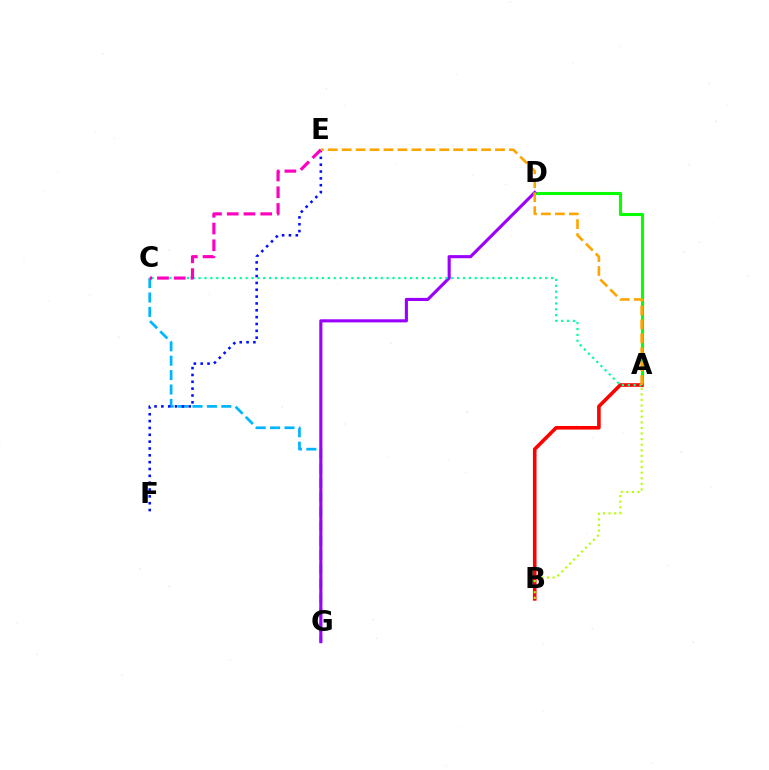{('A', 'D'): [{'color': '#08ff00', 'line_style': 'solid', 'thickness': 2.22}], ('A', 'B'): [{'color': '#ff0000', 'line_style': 'solid', 'thickness': 2.59}, {'color': '#b3ff00', 'line_style': 'dotted', 'thickness': 1.52}], ('C', 'G'): [{'color': '#00b5ff', 'line_style': 'dashed', 'thickness': 1.96}], ('D', 'G'): [{'color': '#9b00ff', 'line_style': 'solid', 'thickness': 2.24}], ('E', 'F'): [{'color': '#0010ff', 'line_style': 'dotted', 'thickness': 1.86}], ('A', 'C'): [{'color': '#00ff9d', 'line_style': 'dotted', 'thickness': 1.6}], ('C', 'E'): [{'color': '#ff00bd', 'line_style': 'dashed', 'thickness': 2.27}], ('A', 'E'): [{'color': '#ffa500', 'line_style': 'dashed', 'thickness': 1.89}]}